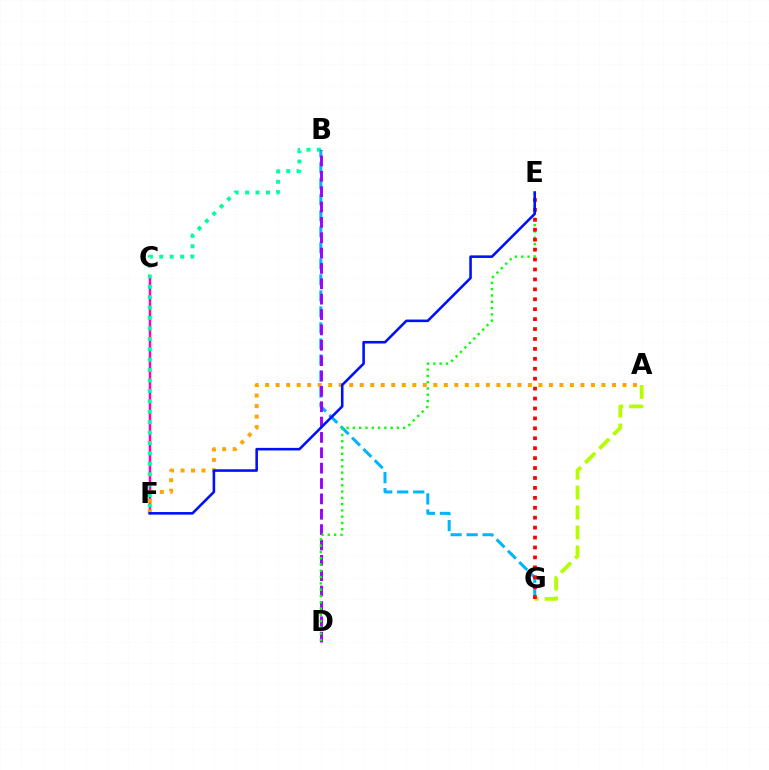{('C', 'F'): [{'color': '#ff00bd', 'line_style': 'solid', 'thickness': 1.78}], ('A', 'F'): [{'color': '#ffa500', 'line_style': 'dotted', 'thickness': 2.86}], ('B', 'F'): [{'color': '#00ff9d', 'line_style': 'dotted', 'thickness': 2.83}], ('A', 'G'): [{'color': '#b3ff00', 'line_style': 'dashed', 'thickness': 2.71}], ('B', 'G'): [{'color': '#00b5ff', 'line_style': 'dashed', 'thickness': 2.18}], ('B', 'D'): [{'color': '#9b00ff', 'line_style': 'dashed', 'thickness': 2.09}], ('D', 'E'): [{'color': '#08ff00', 'line_style': 'dotted', 'thickness': 1.71}], ('E', 'G'): [{'color': '#ff0000', 'line_style': 'dotted', 'thickness': 2.7}], ('E', 'F'): [{'color': '#0010ff', 'line_style': 'solid', 'thickness': 1.86}]}